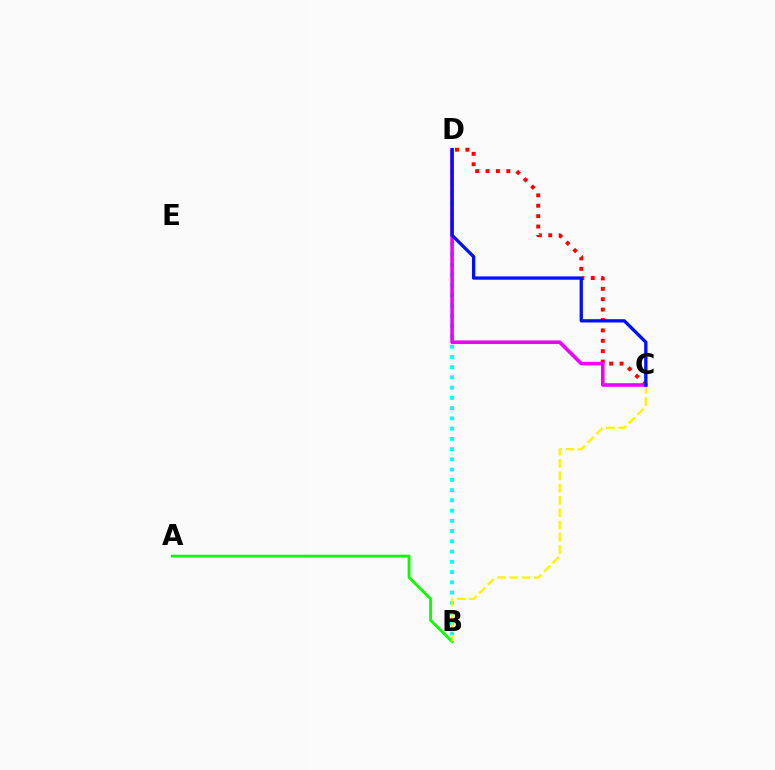{('B', 'D'): [{'color': '#00fff6', 'line_style': 'dotted', 'thickness': 2.78}], ('C', 'D'): [{'color': '#ff0000', 'line_style': 'dotted', 'thickness': 2.82}, {'color': '#ee00ff', 'line_style': 'solid', 'thickness': 2.59}, {'color': '#0010ff', 'line_style': 'solid', 'thickness': 2.38}], ('A', 'B'): [{'color': '#08ff00', 'line_style': 'solid', 'thickness': 2.02}], ('B', 'C'): [{'color': '#fcf500', 'line_style': 'dashed', 'thickness': 1.67}]}